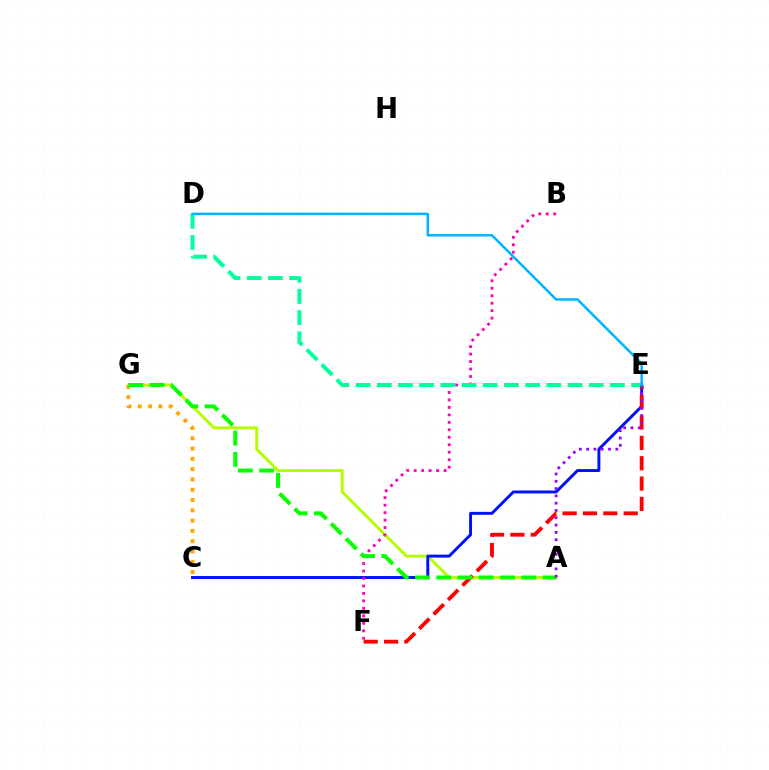{('A', 'G'): [{'color': '#b3ff00', 'line_style': 'solid', 'thickness': 2.11}, {'color': '#08ff00', 'line_style': 'dashed', 'thickness': 2.89}], ('C', 'E'): [{'color': '#0010ff', 'line_style': 'solid', 'thickness': 2.11}], ('C', 'G'): [{'color': '#ffa500', 'line_style': 'dotted', 'thickness': 2.8}], ('B', 'F'): [{'color': '#ff00bd', 'line_style': 'dotted', 'thickness': 2.03}], ('E', 'F'): [{'color': '#ff0000', 'line_style': 'dashed', 'thickness': 2.77}], ('D', 'E'): [{'color': '#00ff9d', 'line_style': 'dashed', 'thickness': 2.88}, {'color': '#00b5ff', 'line_style': 'solid', 'thickness': 1.81}], ('A', 'E'): [{'color': '#9b00ff', 'line_style': 'dotted', 'thickness': 1.98}]}